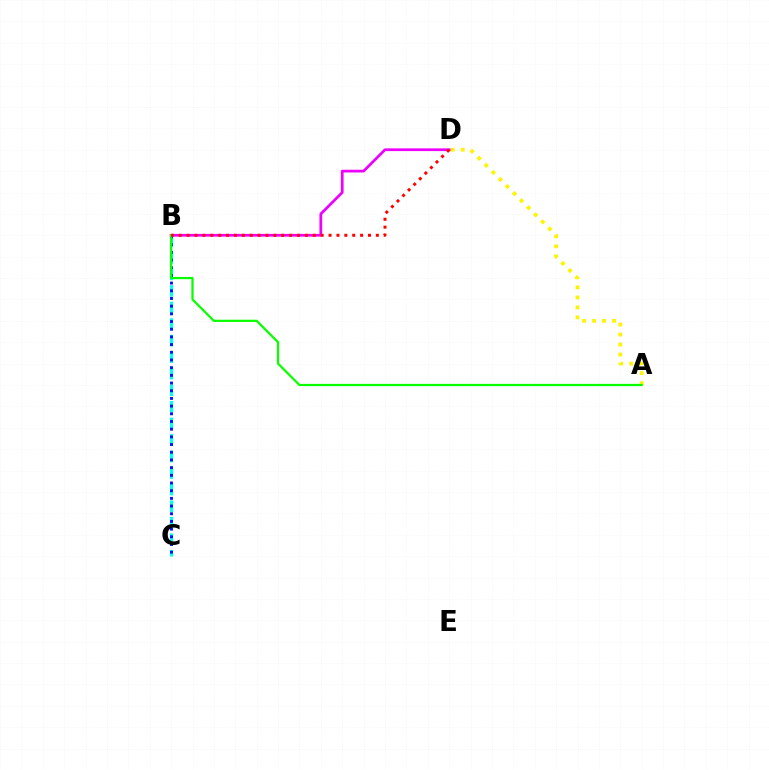{('B', 'C'): [{'color': '#00fff6', 'line_style': 'dashed', 'thickness': 2.25}, {'color': '#0010ff', 'line_style': 'dotted', 'thickness': 2.09}], ('A', 'D'): [{'color': '#fcf500', 'line_style': 'dotted', 'thickness': 2.71}], ('B', 'D'): [{'color': '#ee00ff', 'line_style': 'solid', 'thickness': 1.97}, {'color': '#ff0000', 'line_style': 'dotted', 'thickness': 2.14}], ('A', 'B'): [{'color': '#08ff00', 'line_style': 'solid', 'thickness': 1.6}]}